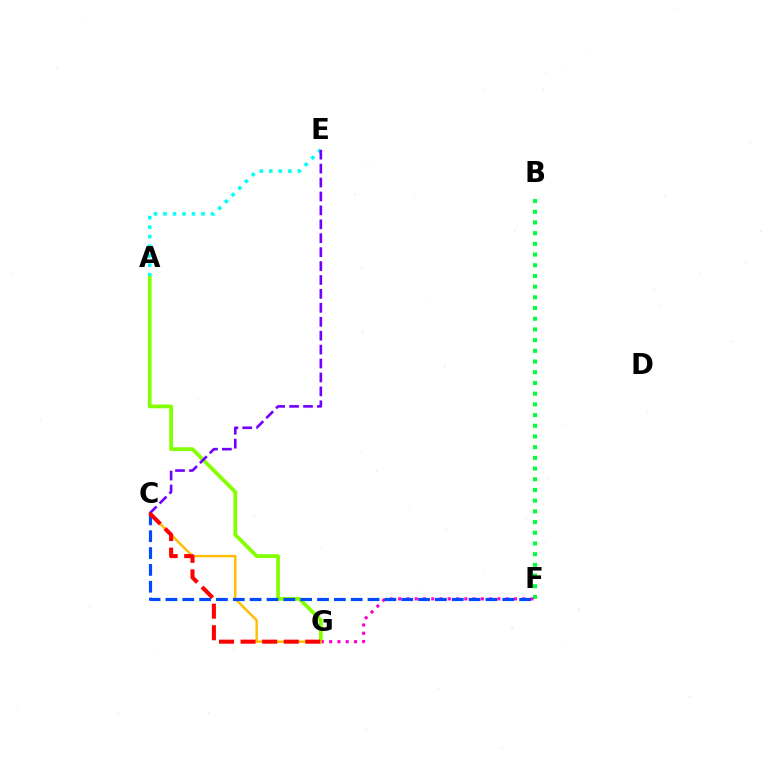{('A', 'E'): [{'color': '#00fff6', 'line_style': 'dotted', 'thickness': 2.58}], ('A', 'G'): [{'color': '#84ff00', 'line_style': 'solid', 'thickness': 2.71}], ('B', 'F'): [{'color': '#00ff39', 'line_style': 'dotted', 'thickness': 2.91}], ('F', 'G'): [{'color': '#ff00cf', 'line_style': 'dotted', 'thickness': 2.25}], ('C', 'G'): [{'color': '#ffbd00', 'line_style': 'solid', 'thickness': 1.75}, {'color': '#ff0000', 'line_style': 'dashed', 'thickness': 2.93}], ('C', 'F'): [{'color': '#004bff', 'line_style': 'dashed', 'thickness': 2.29}], ('C', 'E'): [{'color': '#7200ff', 'line_style': 'dashed', 'thickness': 1.89}]}